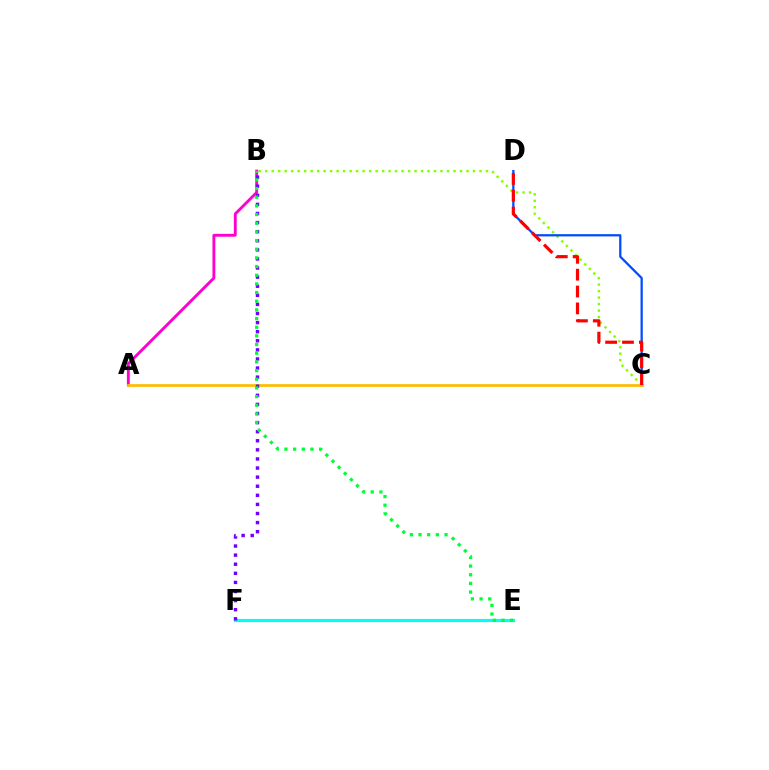{('B', 'C'): [{'color': '#84ff00', 'line_style': 'dotted', 'thickness': 1.76}], ('A', 'B'): [{'color': '#ff00cf', 'line_style': 'solid', 'thickness': 2.06}], ('C', 'D'): [{'color': '#004bff', 'line_style': 'solid', 'thickness': 1.62}, {'color': '#ff0000', 'line_style': 'dashed', 'thickness': 2.29}], ('A', 'C'): [{'color': '#ffbd00', 'line_style': 'solid', 'thickness': 1.96}], ('E', 'F'): [{'color': '#00fff6', 'line_style': 'solid', 'thickness': 2.27}], ('B', 'F'): [{'color': '#7200ff', 'line_style': 'dotted', 'thickness': 2.47}], ('B', 'E'): [{'color': '#00ff39', 'line_style': 'dotted', 'thickness': 2.36}]}